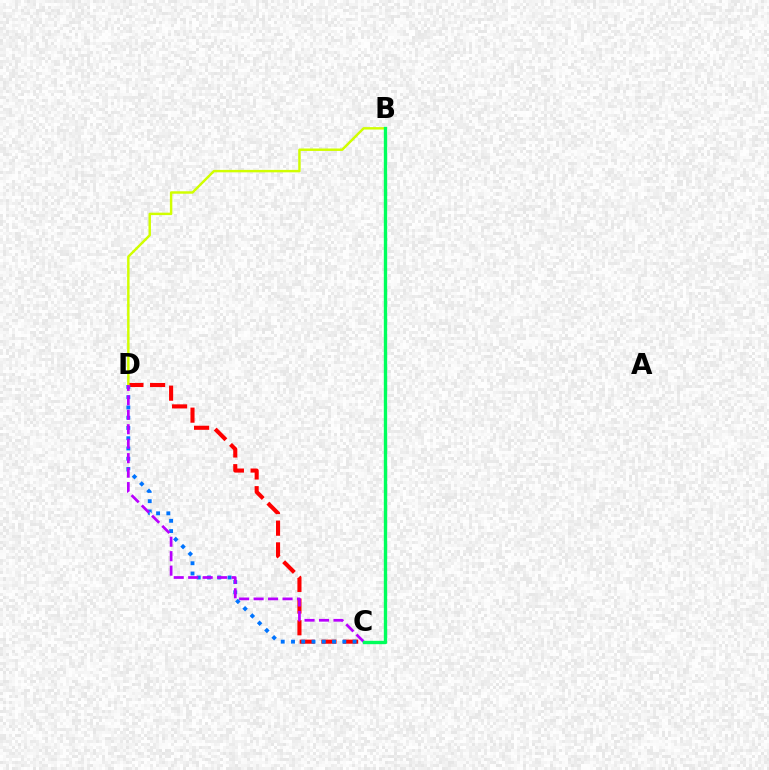{('C', 'D'): [{'color': '#ff0000', 'line_style': 'dashed', 'thickness': 2.95}, {'color': '#0074ff', 'line_style': 'dotted', 'thickness': 2.79}, {'color': '#b900ff', 'line_style': 'dashed', 'thickness': 1.97}], ('B', 'D'): [{'color': '#d1ff00', 'line_style': 'solid', 'thickness': 1.76}], ('B', 'C'): [{'color': '#00ff5c', 'line_style': 'solid', 'thickness': 2.42}]}